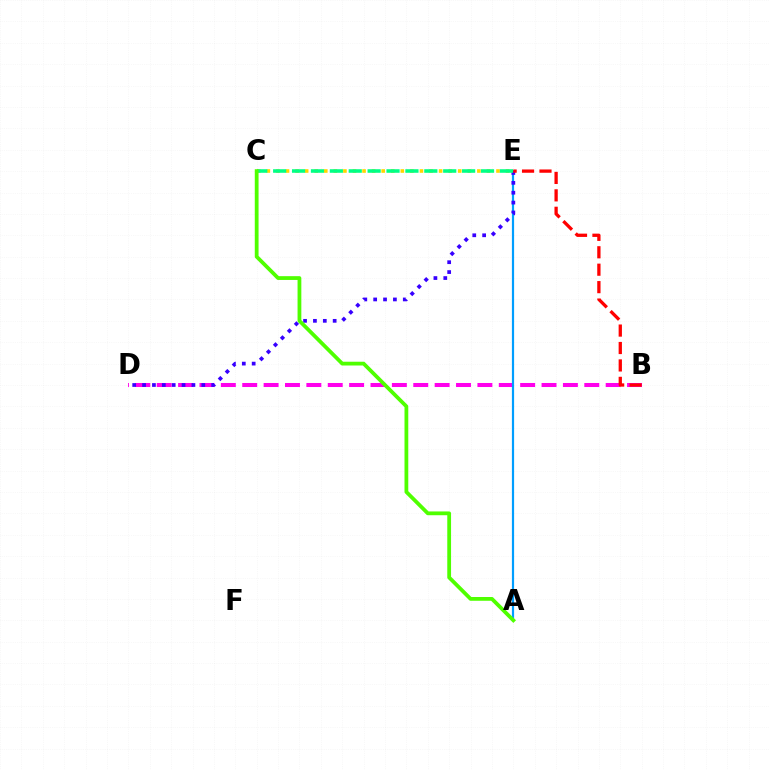{('B', 'D'): [{'color': '#ff00ed', 'line_style': 'dashed', 'thickness': 2.9}], ('A', 'E'): [{'color': '#009eff', 'line_style': 'solid', 'thickness': 1.58}], ('D', 'E'): [{'color': '#3700ff', 'line_style': 'dotted', 'thickness': 2.68}], ('C', 'E'): [{'color': '#ffd500', 'line_style': 'dotted', 'thickness': 2.6}, {'color': '#00ff86', 'line_style': 'dashed', 'thickness': 2.57}], ('B', 'E'): [{'color': '#ff0000', 'line_style': 'dashed', 'thickness': 2.37}], ('A', 'C'): [{'color': '#4fff00', 'line_style': 'solid', 'thickness': 2.72}]}